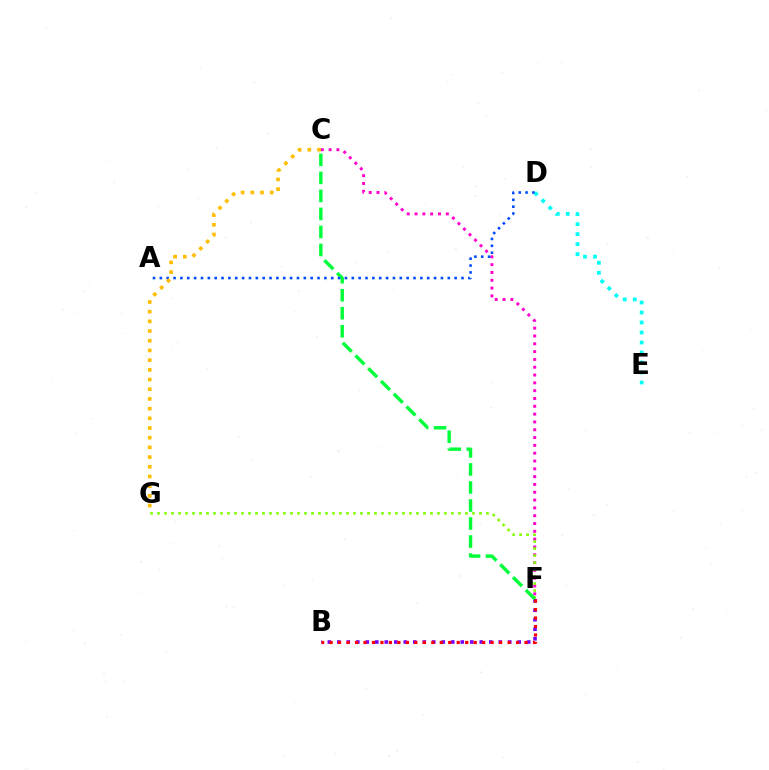{('C', 'F'): [{'color': '#ff00cf', 'line_style': 'dotted', 'thickness': 2.12}, {'color': '#00ff39', 'line_style': 'dashed', 'thickness': 2.45}], ('B', 'F'): [{'color': '#7200ff', 'line_style': 'dotted', 'thickness': 2.58}, {'color': '#ff0000', 'line_style': 'dotted', 'thickness': 2.3}], ('F', 'G'): [{'color': '#84ff00', 'line_style': 'dotted', 'thickness': 1.9}], ('D', 'E'): [{'color': '#00fff6', 'line_style': 'dotted', 'thickness': 2.72}], ('A', 'D'): [{'color': '#004bff', 'line_style': 'dotted', 'thickness': 1.86}], ('C', 'G'): [{'color': '#ffbd00', 'line_style': 'dotted', 'thickness': 2.63}]}